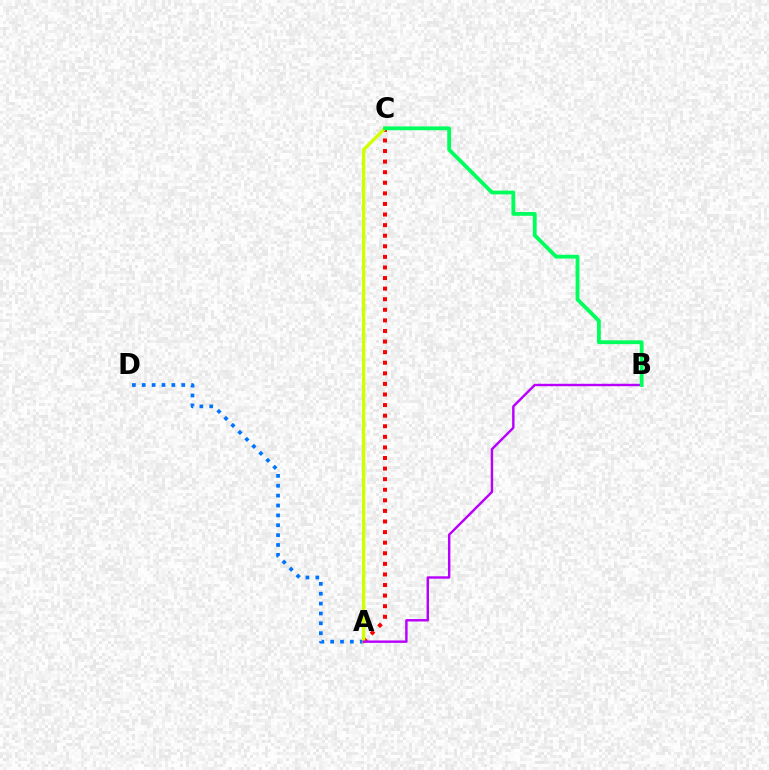{('A', 'C'): [{'color': '#ff0000', 'line_style': 'dotted', 'thickness': 2.88}, {'color': '#d1ff00', 'line_style': 'solid', 'thickness': 2.42}], ('A', 'D'): [{'color': '#0074ff', 'line_style': 'dotted', 'thickness': 2.68}], ('A', 'B'): [{'color': '#b900ff', 'line_style': 'solid', 'thickness': 1.75}], ('B', 'C'): [{'color': '#00ff5c', 'line_style': 'solid', 'thickness': 2.76}]}